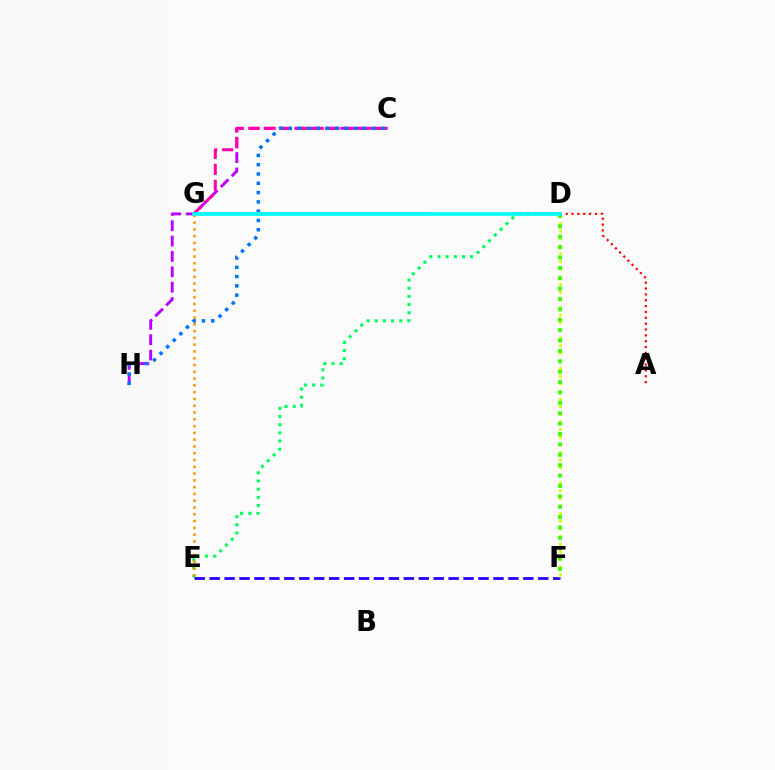{('C', 'H'): [{'color': '#b900ff', 'line_style': 'dashed', 'thickness': 2.09}, {'color': '#0074ff', 'line_style': 'dotted', 'thickness': 2.53}], ('D', 'E'): [{'color': '#00ff5c', 'line_style': 'dotted', 'thickness': 2.22}], ('C', 'G'): [{'color': '#ff00ac', 'line_style': 'dashed', 'thickness': 2.17}], ('E', 'G'): [{'color': '#ff9400', 'line_style': 'dotted', 'thickness': 1.84}], ('A', 'D'): [{'color': '#ff0000', 'line_style': 'dotted', 'thickness': 1.59}], ('D', 'F'): [{'color': '#d1ff00', 'line_style': 'dotted', 'thickness': 2.07}, {'color': '#3dff00', 'line_style': 'dotted', 'thickness': 2.82}], ('E', 'F'): [{'color': '#2500ff', 'line_style': 'dashed', 'thickness': 2.03}], ('D', 'G'): [{'color': '#00fff6', 'line_style': 'solid', 'thickness': 2.61}]}